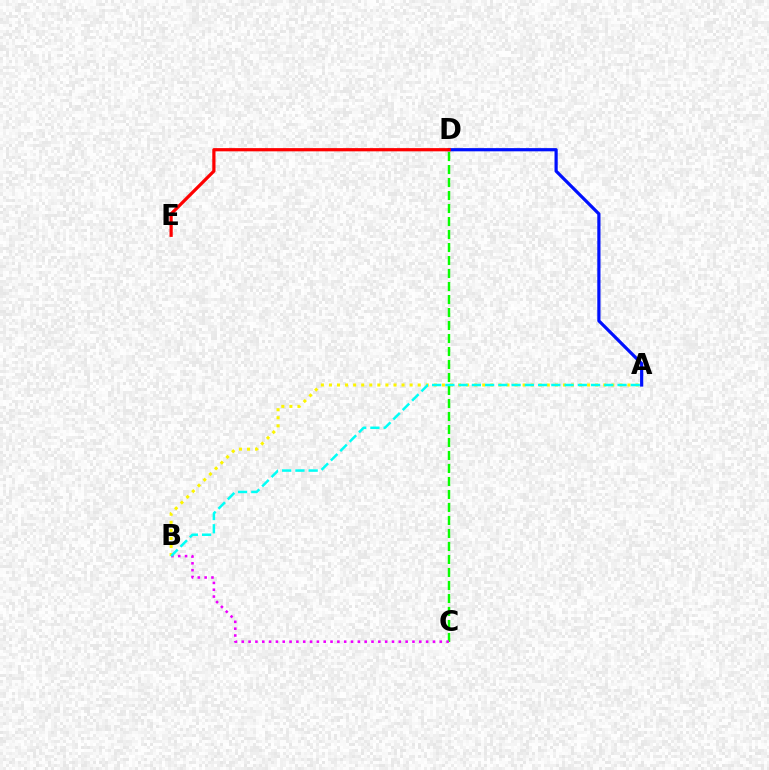{('C', 'D'): [{'color': '#08ff00', 'line_style': 'dashed', 'thickness': 1.77}], ('A', 'D'): [{'color': '#0010ff', 'line_style': 'solid', 'thickness': 2.3}], ('D', 'E'): [{'color': '#ff0000', 'line_style': 'solid', 'thickness': 2.32}], ('B', 'C'): [{'color': '#ee00ff', 'line_style': 'dotted', 'thickness': 1.86}], ('A', 'B'): [{'color': '#fcf500', 'line_style': 'dotted', 'thickness': 2.19}, {'color': '#00fff6', 'line_style': 'dashed', 'thickness': 1.8}]}